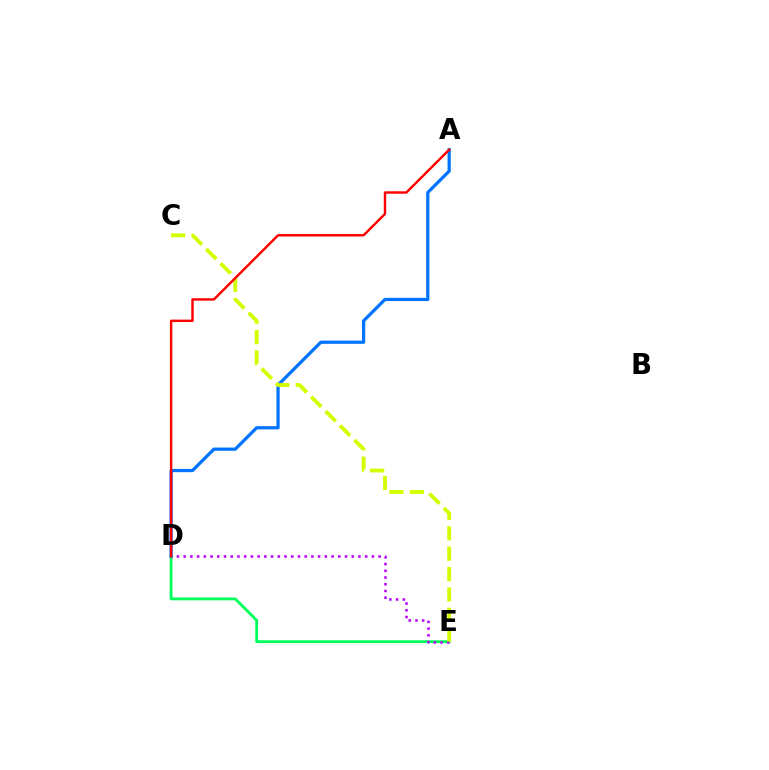{('D', 'E'): [{'color': '#00ff5c', 'line_style': 'solid', 'thickness': 2.03}, {'color': '#b900ff', 'line_style': 'dotted', 'thickness': 1.83}], ('A', 'D'): [{'color': '#0074ff', 'line_style': 'solid', 'thickness': 2.33}, {'color': '#ff0000', 'line_style': 'solid', 'thickness': 1.75}], ('C', 'E'): [{'color': '#d1ff00', 'line_style': 'dashed', 'thickness': 2.77}]}